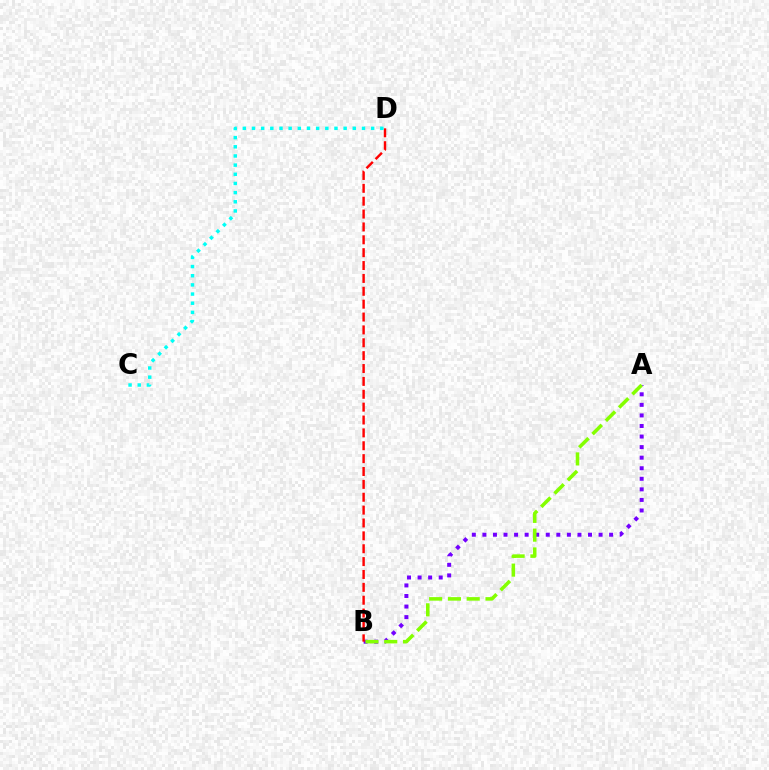{('A', 'B'): [{'color': '#7200ff', 'line_style': 'dotted', 'thickness': 2.87}, {'color': '#84ff00', 'line_style': 'dashed', 'thickness': 2.55}], ('B', 'D'): [{'color': '#ff0000', 'line_style': 'dashed', 'thickness': 1.75}], ('C', 'D'): [{'color': '#00fff6', 'line_style': 'dotted', 'thickness': 2.49}]}